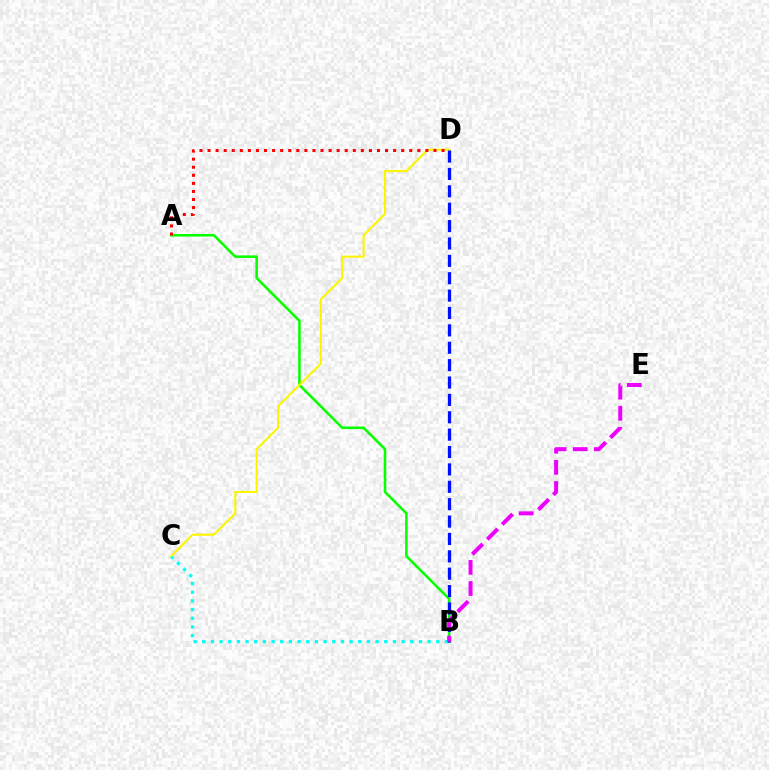{('A', 'B'): [{'color': '#08ff00', 'line_style': 'solid', 'thickness': 1.84}], ('B', 'C'): [{'color': '#00fff6', 'line_style': 'dotted', 'thickness': 2.35}], ('C', 'D'): [{'color': '#fcf500', 'line_style': 'solid', 'thickness': 1.52}], ('B', 'D'): [{'color': '#0010ff', 'line_style': 'dashed', 'thickness': 2.36}], ('B', 'E'): [{'color': '#ee00ff', 'line_style': 'dashed', 'thickness': 2.87}], ('A', 'D'): [{'color': '#ff0000', 'line_style': 'dotted', 'thickness': 2.19}]}